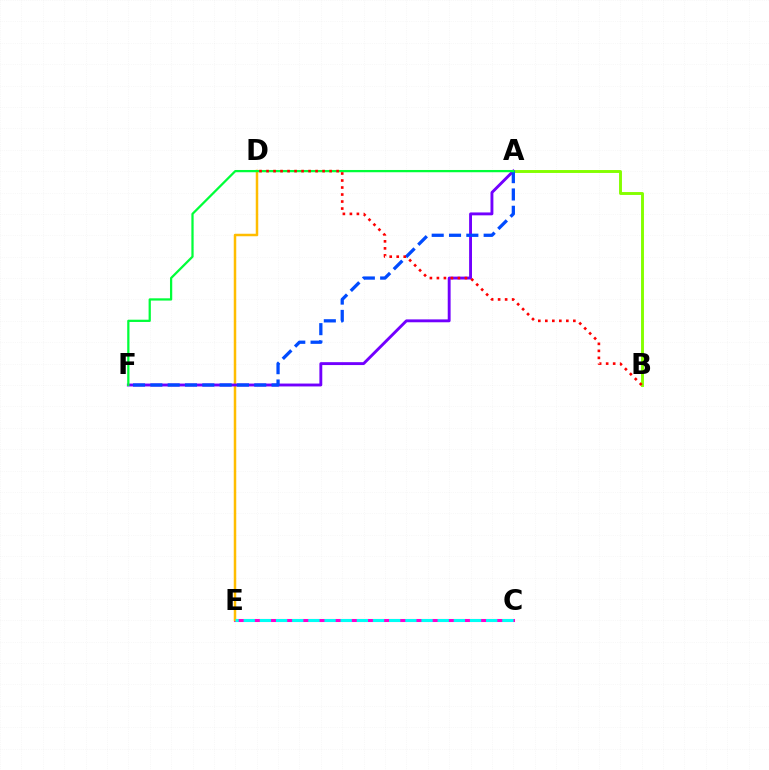{('C', 'E'): [{'color': '#ff00cf', 'line_style': 'solid', 'thickness': 2.19}, {'color': '#00fff6', 'line_style': 'dashed', 'thickness': 2.2}], ('D', 'E'): [{'color': '#ffbd00', 'line_style': 'solid', 'thickness': 1.8}], ('A', 'B'): [{'color': '#84ff00', 'line_style': 'solid', 'thickness': 2.1}], ('A', 'F'): [{'color': '#7200ff', 'line_style': 'solid', 'thickness': 2.08}, {'color': '#004bff', 'line_style': 'dashed', 'thickness': 2.35}, {'color': '#00ff39', 'line_style': 'solid', 'thickness': 1.62}], ('B', 'D'): [{'color': '#ff0000', 'line_style': 'dotted', 'thickness': 1.9}]}